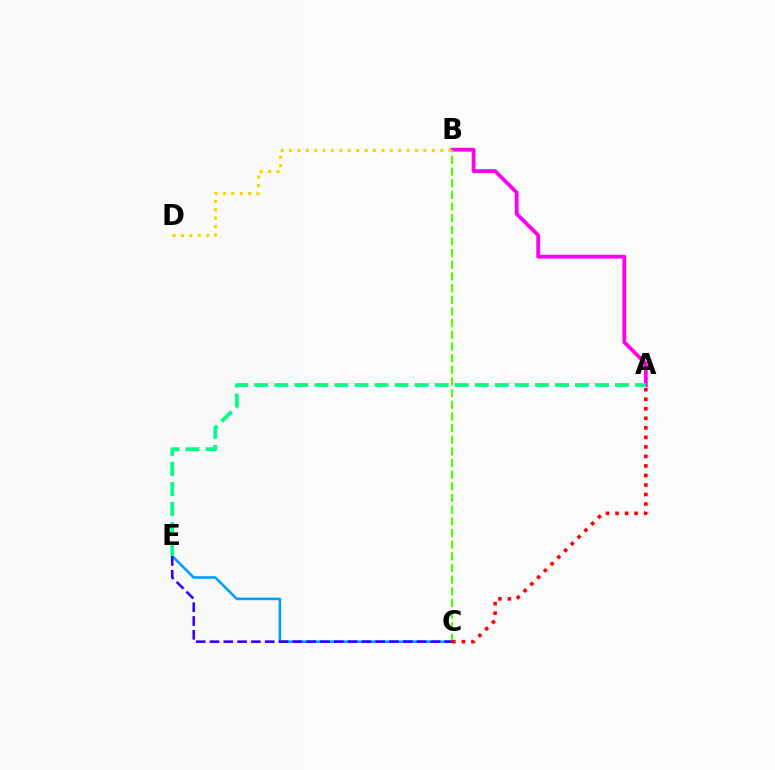{('C', 'E'): [{'color': '#009eff', 'line_style': 'solid', 'thickness': 1.87}, {'color': '#3700ff', 'line_style': 'dashed', 'thickness': 1.88}], ('A', 'B'): [{'color': '#ff00ed', 'line_style': 'solid', 'thickness': 2.73}], ('B', 'C'): [{'color': '#4fff00', 'line_style': 'dashed', 'thickness': 1.58}], ('A', 'C'): [{'color': '#ff0000', 'line_style': 'dotted', 'thickness': 2.59}], ('A', 'E'): [{'color': '#00ff86', 'line_style': 'dashed', 'thickness': 2.72}], ('B', 'D'): [{'color': '#ffd500', 'line_style': 'dotted', 'thickness': 2.28}]}